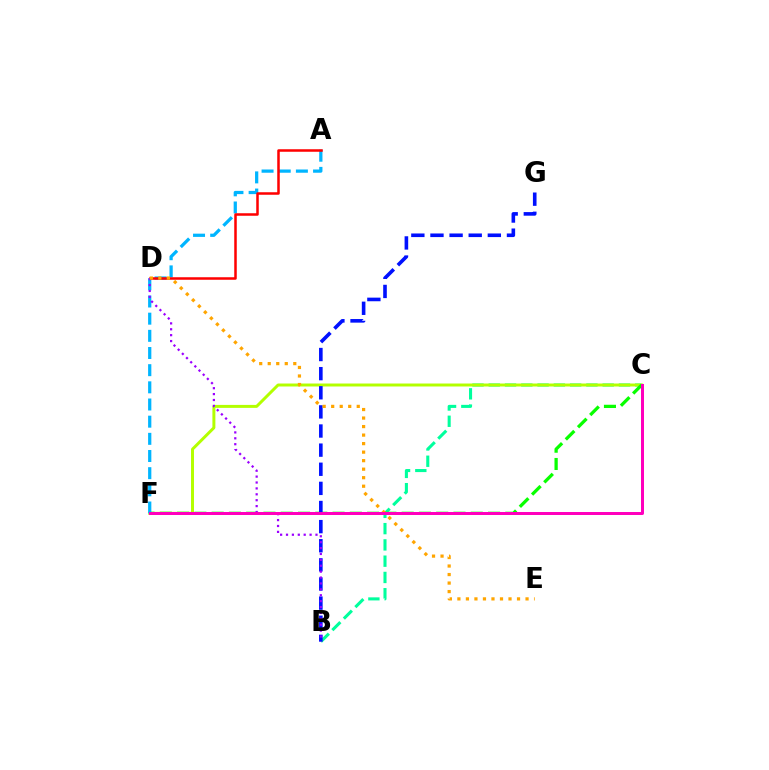{('B', 'C'): [{'color': '#00ff9d', 'line_style': 'dashed', 'thickness': 2.21}], ('C', 'F'): [{'color': '#b3ff00', 'line_style': 'solid', 'thickness': 2.14}, {'color': '#08ff00', 'line_style': 'dashed', 'thickness': 2.35}, {'color': '#ff00bd', 'line_style': 'solid', 'thickness': 2.16}], ('A', 'F'): [{'color': '#00b5ff', 'line_style': 'dashed', 'thickness': 2.33}], ('B', 'G'): [{'color': '#0010ff', 'line_style': 'dashed', 'thickness': 2.6}], ('A', 'D'): [{'color': '#ff0000', 'line_style': 'solid', 'thickness': 1.81}], ('B', 'D'): [{'color': '#9b00ff', 'line_style': 'dotted', 'thickness': 1.6}], ('D', 'E'): [{'color': '#ffa500', 'line_style': 'dotted', 'thickness': 2.31}]}